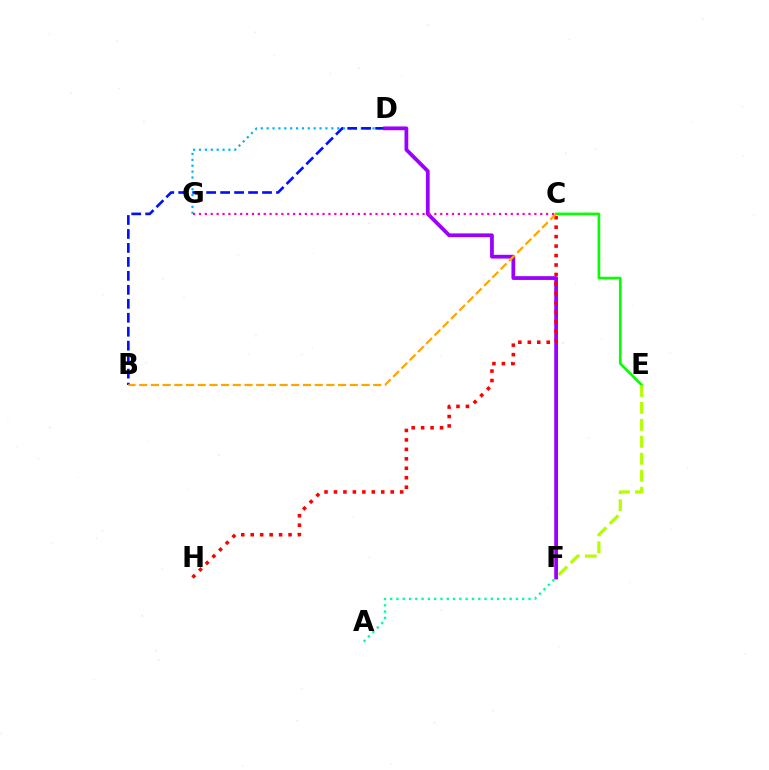{('C', 'E'): [{'color': '#08ff00', 'line_style': 'solid', 'thickness': 1.91}], ('D', 'G'): [{'color': '#00b5ff', 'line_style': 'dotted', 'thickness': 1.6}], ('A', 'F'): [{'color': '#00ff9d', 'line_style': 'dotted', 'thickness': 1.71}], ('B', 'D'): [{'color': '#0010ff', 'line_style': 'dashed', 'thickness': 1.9}], ('D', 'F'): [{'color': '#9b00ff', 'line_style': 'solid', 'thickness': 2.71}], ('C', 'G'): [{'color': '#ff00bd', 'line_style': 'dotted', 'thickness': 1.6}], ('E', 'F'): [{'color': '#b3ff00', 'line_style': 'dashed', 'thickness': 2.3}], ('C', 'H'): [{'color': '#ff0000', 'line_style': 'dotted', 'thickness': 2.57}], ('B', 'C'): [{'color': '#ffa500', 'line_style': 'dashed', 'thickness': 1.59}]}